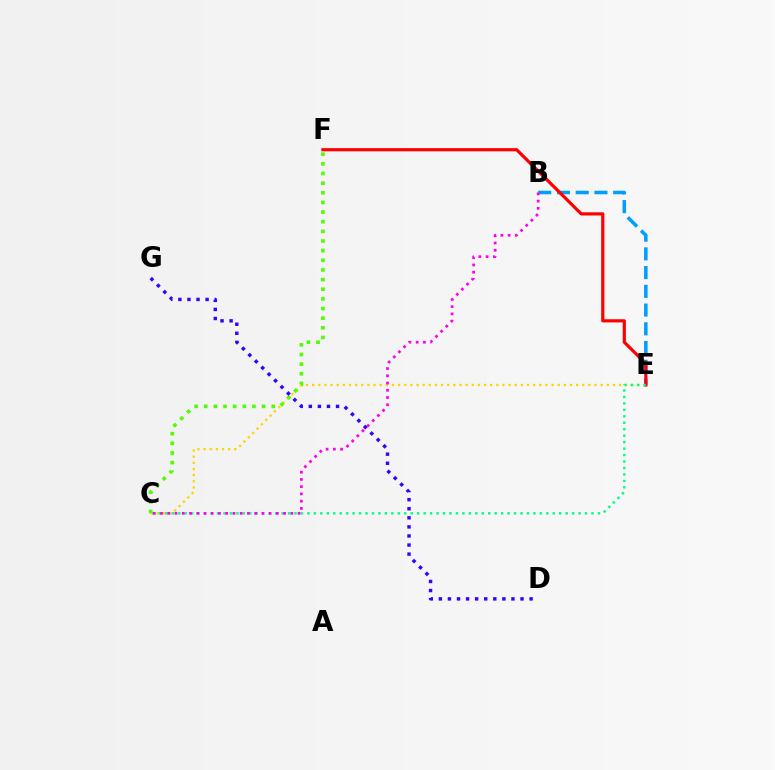{('B', 'E'): [{'color': '#009eff', 'line_style': 'dashed', 'thickness': 2.55}], ('C', 'E'): [{'color': '#ffd500', 'line_style': 'dotted', 'thickness': 1.67}, {'color': '#00ff86', 'line_style': 'dotted', 'thickness': 1.75}], ('E', 'F'): [{'color': '#ff0000', 'line_style': 'solid', 'thickness': 2.29}], ('C', 'F'): [{'color': '#4fff00', 'line_style': 'dotted', 'thickness': 2.62}], ('D', 'G'): [{'color': '#3700ff', 'line_style': 'dotted', 'thickness': 2.47}], ('B', 'C'): [{'color': '#ff00ed', 'line_style': 'dotted', 'thickness': 1.97}]}